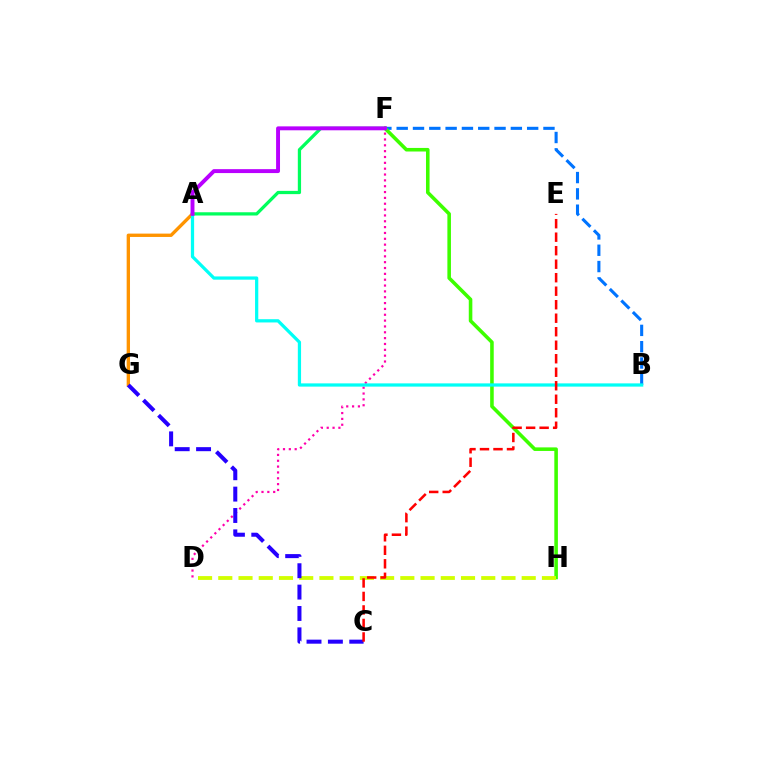{('A', 'F'): [{'color': '#00ff5c', 'line_style': 'solid', 'thickness': 2.34}, {'color': '#b900ff', 'line_style': 'solid', 'thickness': 2.82}], ('B', 'F'): [{'color': '#0074ff', 'line_style': 'dashed', 'thickness': 2.22}], ('A', 'G'): [{'color': '#ff9400', 'line_style': 'solid', 'thickness': 2.41}], ('F', 'H'): [{'color': '#3dff00', 'line_style': 'solid', 'thickness': 2.57}], ('D', 'F'): [{'color': '#ff00ac', 'line_style': 'dotted', 'thickness': 1.59}], ('A', 'B'): [{'color': '#00fff6', 'line_style': 'solid', 'thickness': 2.33}], ('D', 'H'): [{'color': '#d1ff00', 'line_style': 'dashed', 'thickness': 2.75}], ('C', 'G'): [{'color': '#2500ff', 'line_style': 'dashed', 'thickness': 2.9}], ('C', 'E'): [{'color': '#ff0000', 'line_style': 'dashed', 'thickness': 1.83}]}